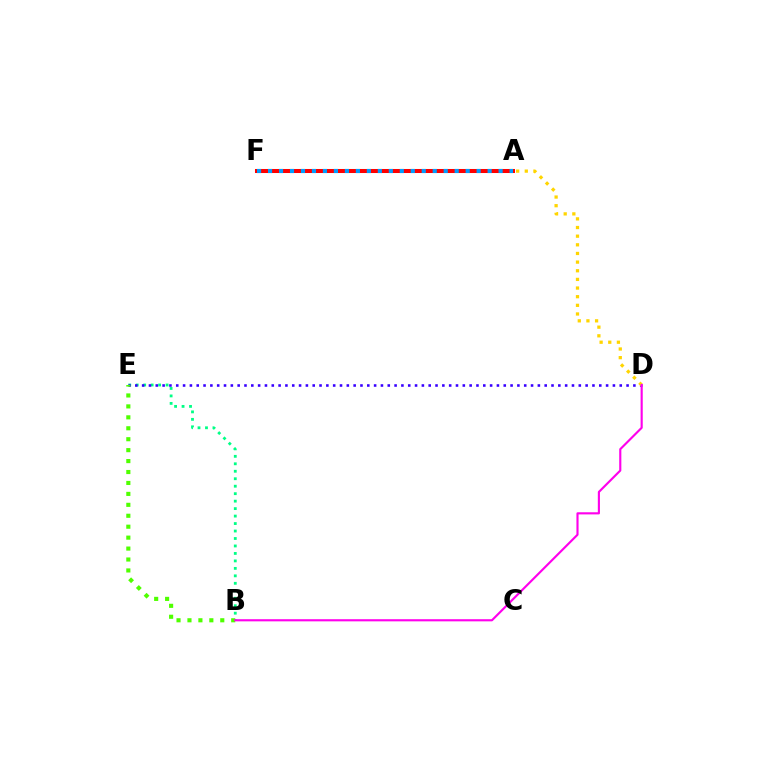{('B', 'E'): [{'color': '#00ff86', 'line_style': 'dotted', 'thickness': 2.03}, {'color': '#4fff00', 'line_style': 'dotted', 'thickness': 2.97}], ('D', 'E'): [{'color': '#3700ff', 'line_style': 'dotted', 'thickness': 1.85}], ('A', 'D'): [{'color': '#ffd500', 'line_style': 'dotted', 'thickness': 2.35}], ('A', 'F'): [{'color': '#ff0000', 'line_style': 'solid', 'thickness': 2.9}, {'color': '#009eff', 'line_style': 'dotted', 'thickness': 2.98}], ('B', 'D'): [{'color': '#ff00ed', 'line_style': 'solid', 'thickness': 1.54}]}